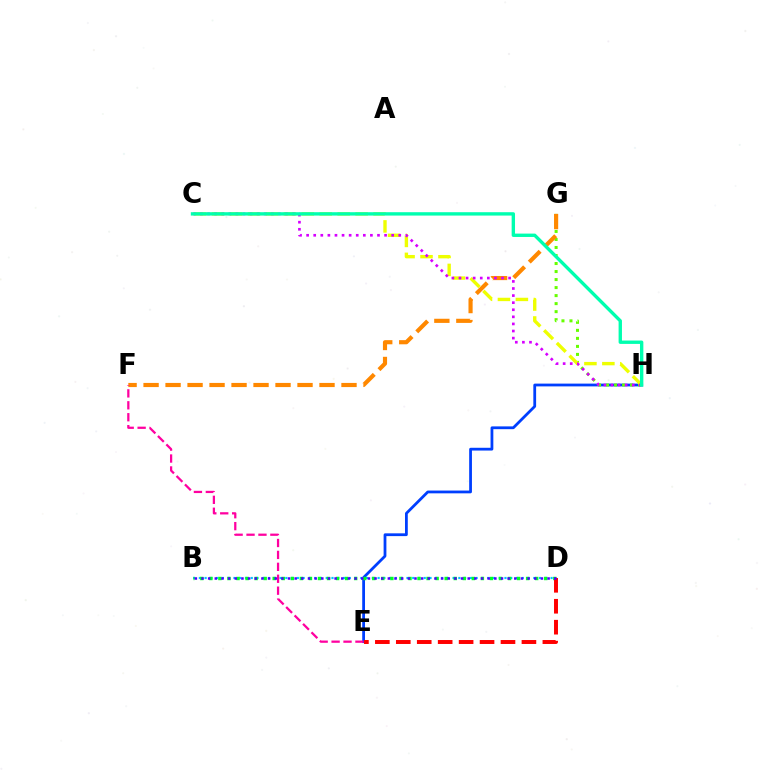{('E', 'H'): [{'color': '#003fff', 'line_style': 'solid', 'thickness': 2.0}], ('G', 'H'): [{'color': '#66ff00', 'line_style': 'dotted', 'thickness': 2.18}], ('F', 'G'): [{'color': '#ff8800', 'line_style': 'dashed', 'thickness': 2.99}], ('C', 'H'): [{'color': '#eeff00', 'line_style': 'dashed', 'thickness': 2.44}, {'color': '#d600ff', 'line_style': 'dotted', 'thickness': 1.93}, {'color': '#00ffaf', 'line_style': 'solid', 'thickness': 2.43}], ('B', 'D'): [{'color': '#00c7ff', 'line_style': 'dotted', 'thickness': 1.57}, {'color': '#00ff27', 'line_style': 'dotted', 'thickness': 2.46}, {'color': '#4f00ff', 'line_style': 'dotted', 'thickness': 1.81}], ('E', 'F'): [{'color': '#ff00a0', 'line_style': 'dashed', 'thickness': 1.62}], ('D', 'E'): [{'color': '#ff0000', 'line_style': 'dashed', 'thickness': 2.84}]}